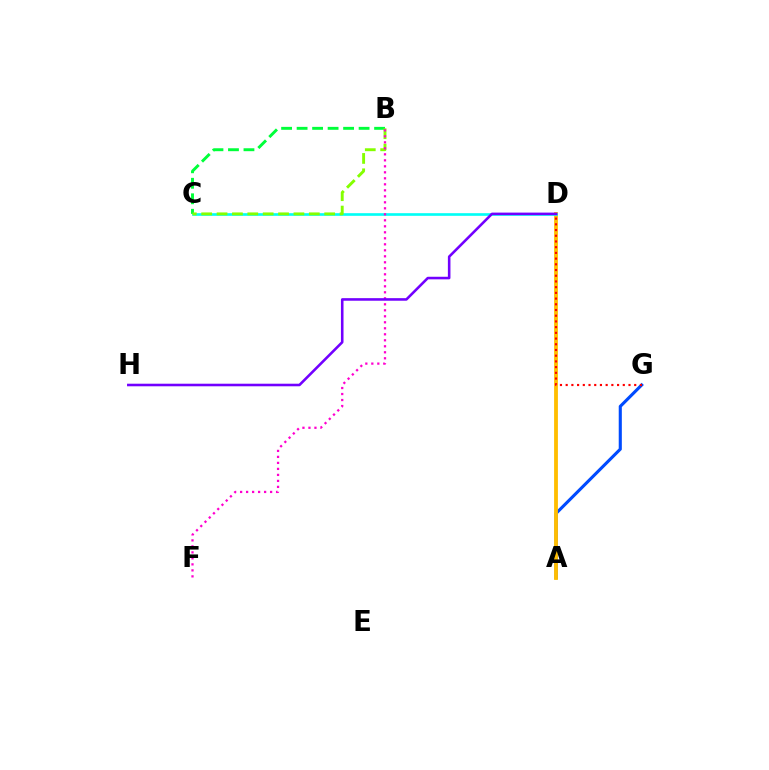{('A', 'G'): [{'color': '#004bff', 'line_style': 'solid', 'thickness': 2.23}], ('A', 'D'): [{'color': '#ffbd00', 'line_style': 'solid', 'thickness': 2.75}], ('C', 'D'): [{'color': '#00fff6', 'line_style': 'solid', 'thickness': 1.9}], ('D', 'G'): [{'color': '#ff0000', 'line_style': 'dotted', 'thickness': 1.55}], ('B', 'C'): [{'color': '#00ff39', 'line_style': 'dashed', 'thickness': 2.11}, {'color': '#84ff00', 'line_style': 'dashed', 'thickness': 2.09}], ('B', 'F'): [{'color': '#ff00cf', 'line_style': 'dotted', 'thickness': 1.63}], ('D', 'H'): [{'color': '#7200ff', 'line_style': 'solid', 'thickness': 1.86}]}